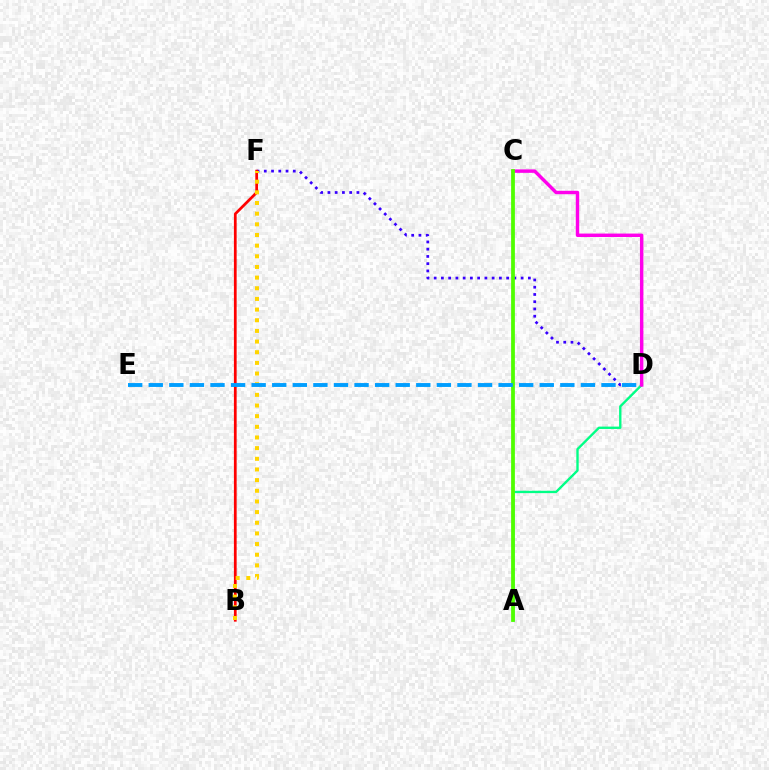{('D', 'F'): [{'color': '#3700ff', 'line_style': 'dotted', 'thickness': 1.97}], ('A', 'D'): [{'color': '#00ff86', 'line_style': 'solid', 'thickness': 1.7}], ('B', 'F'): [{'color': '#ff0000', 'line_style': 'solid', 'thickness': 1.97}, {'color': '#ffd500', 'line_style': 'dotted', 'thickness': 2.9}], ('C', 'D'): [{'color': '#ff00ed', 'line_style': 'solid', 'thickness': 2.47}], ('A', 'C'): [{'color': '#4fff00', 'line_style': 'solid', 'thickness': 2.71}], ('D', 'E'): [{'color': '#009eff', 'line_style': 'dashed', 'thickness': 2.8}]}